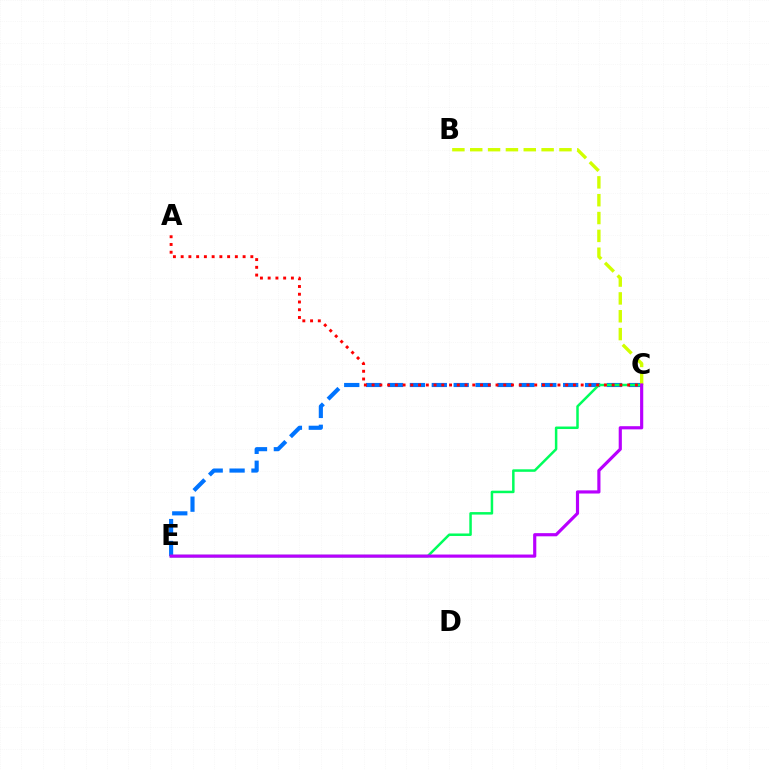{('C', 'E'): [{'color': '#0074ff', 'line_style': 'dashed', 'thickness': 2.97}, {'color': '#00ff5c', 'line_style': 'solid', 'thickness': 1.8}, {'color': '#b900ff', 'line_style': 'solid', 'thickness': 2.28}], ('B', 'C'): [{'color': '#d1ff00', 'line_style': 'dashed', 'thickness': 2.42}], ('A', 'C'): [{'color': '#ff0000', 'line_style': 'dotted', 'thickness': 2.1}]}